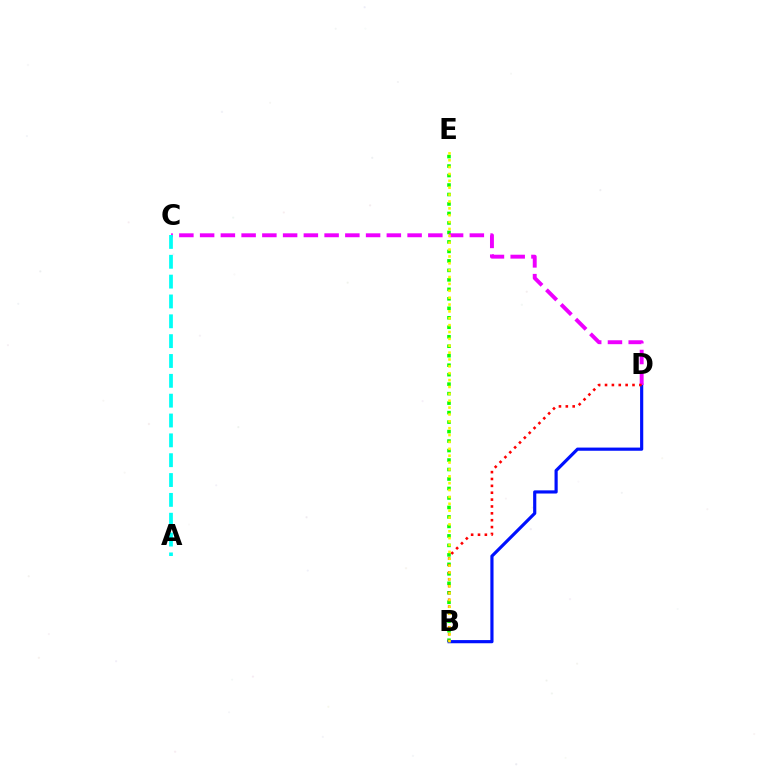{('B', 'E'): [{'color': '#08ff00', 'line_style': 'dotted', 'thickness': 2.58}, {'color': '#fcf500', 'line_style': 'dotted', 'thickness': 1.87}], ('B', 'D'): [{'color': '#0010ff', 'line_style': 'solid', 'thickness': 2.28}, {'color': '#ff0000', 'line_style': 'dotted', 'thickness': 1.87}], ('C', 'D'): [{'color': '#ee00ff', 'line_style': 'dashed', 'thickness': 2.82}], ('A', 'C'): [{'color': '#00fff6', 'line_style': 'dashed', 'thickness': 2.7}]}